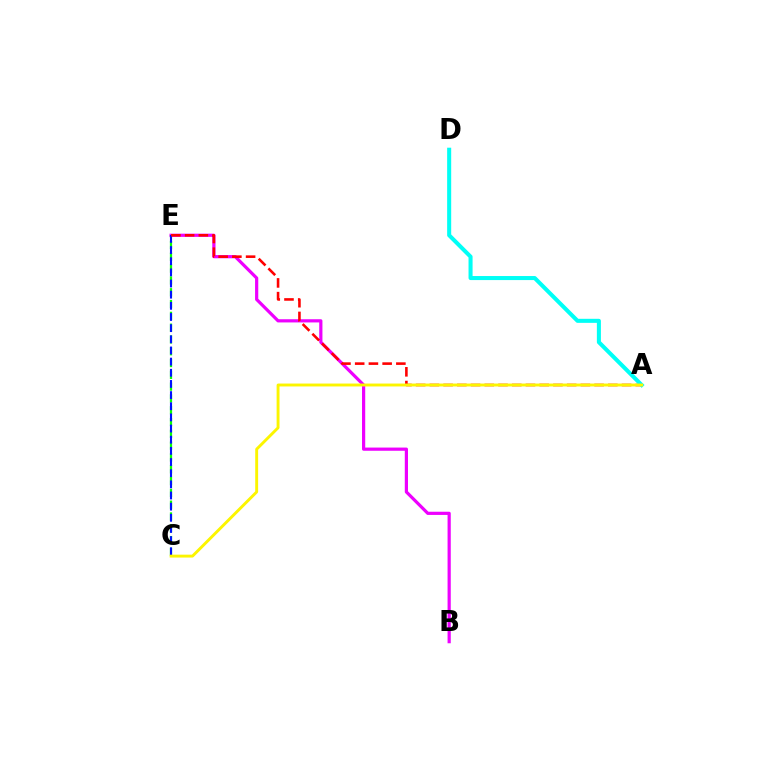{('C', 'E'): [{'color': '#08ff00', 'line_style': 'dashed', 'thickness': 1.6}, {'color': '#0010ff', 'line_style': 'dashed', 'thickness': 1.52}], ('B', 'E'): [{'color': '#ee00ff', 'line_style': 'solid', 'thickness': 2.3}], ('A', 'E'): [{'color': '#ff0000', 'line_style': 'dashed', 'thickness': 1.86}], ('A', 'D'): [{'color': '#00fff6', 'line_style': 'solid', 'thickness': 2.91}], ('A', 'C'): [{'color': '#fcf500', 'line_style': 'solid', 'thickness': 2.09}]}